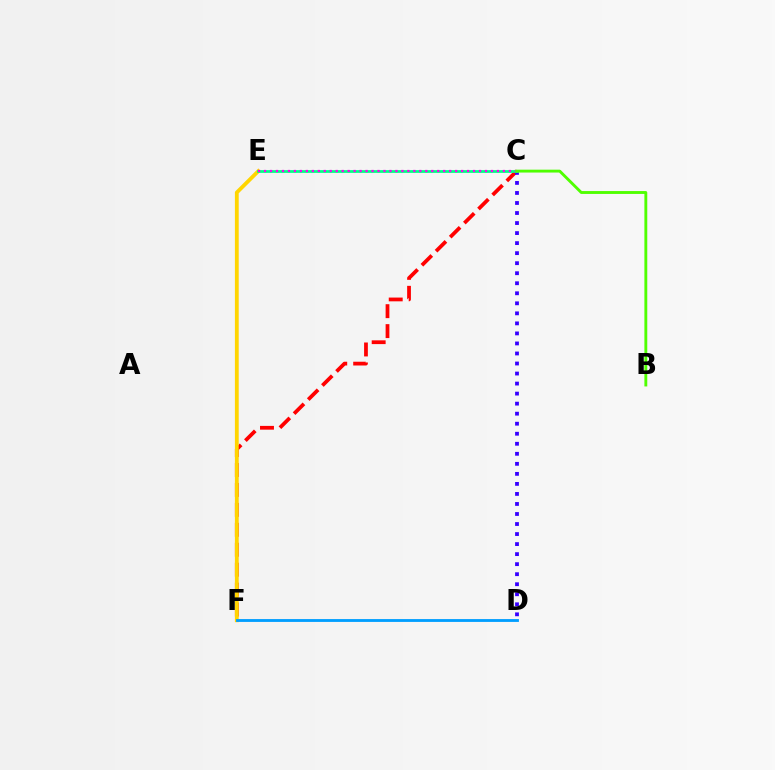{('C', 'F'): [{'color': '#ff0000', 'line_style': 'dashed', 'thickness': 2.71}], ('E', 'F'): [{'color': '#ffd500', 'line_style': 'solid', 'thickness': 2.74}], ('C', 'D'): [{'color': '#3700ff', 'line_style': 'dotted', 'thickness': 2.73}], ('C', 'E'): [{'color': '#00ff86', 'line_style': 'solid', 'thickness': 1.99}, {'color': '#ff00ed', 'line_style': 'dotted', 'thickness': 1.62}], ('D', 'F'): [{'color': '#009eff', 'line_style': 'solid', 'thickness': 2.04}], ('B', 'C'): [{'color': '#4fff00', 'line_style': 'solid', 'thickness': 2.07}]}